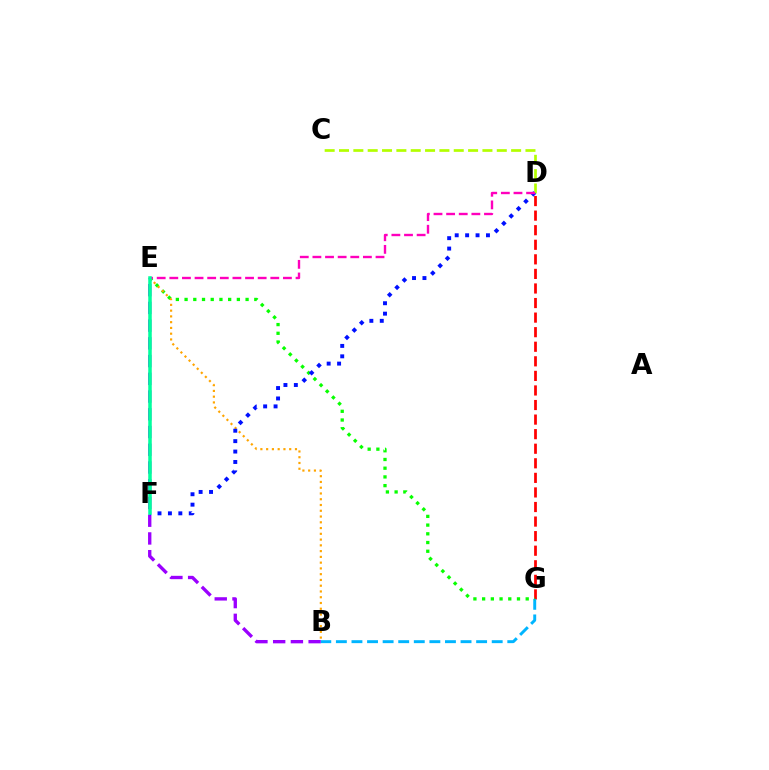{('B', 'E'): [{'color': '#9b00ff', 'line_style': 'dashed', 'thickness': 2.41}, {'color': '#ffa500', 'line_style': 'dotted', 'thickness': 1.57}], ('C', 'D'): [{'color': '#b3ff00', 'line_style': 'dashed', 'thickness': 1.95}], ('D', 'G'): [{'color': '#ff0000', 'line_style': 'dashed', 'thickness': 1.98}], ('B', 'G'): [{'color': '#00b5ff', 'line_style': 'dashed', 'thickness': 2.12}], ('E', 'G'): [{'color': '#08ff00', 'line_style': 'dotted', 'thickness': 2.37}], ('D', 'F'): [{'color': '#0010ff', 'line_style': 'dotted', 'thickness': 2.83}], ('D', 'E'): [{'color': '#ff00bd', 'line_style': 'dashed', 'thickness': 1.71}], ('E', 'F'): [{'color': '#00ff9d', 'line_style': 'solid', 'thickness': 2.53}]}